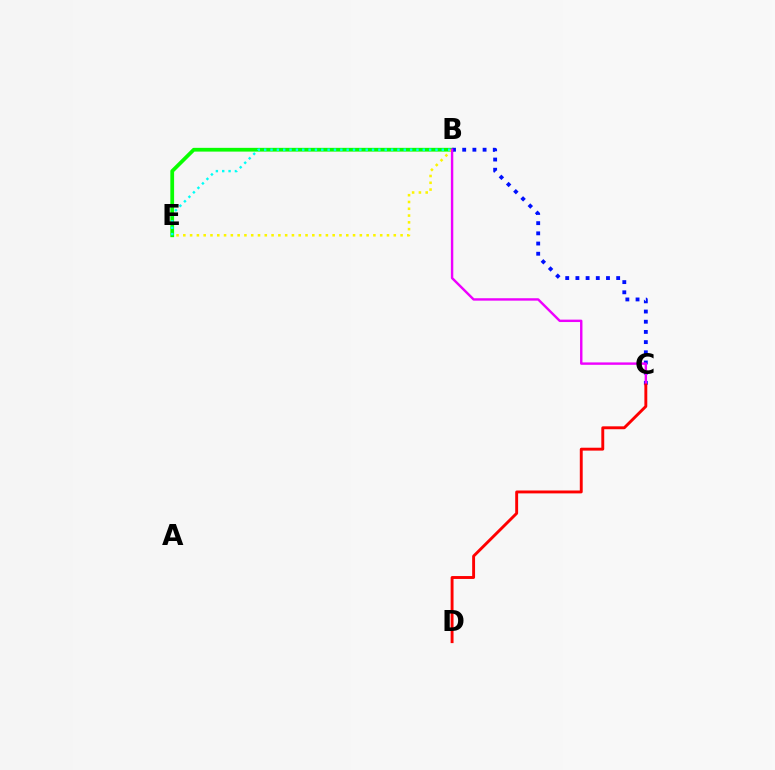{('B', 'E'): [{'color': '#08ff00', 'line_style': 'solid', 'thickness': 2.7}, {'color': '#00fff6', 'line_style': 'dotted', 'thickness': 1.72}, {'color': '#fcf500', 'line_style': 'dotted', 'thickness': 1.84}], ('B', 'C'): [{'color': '#0010ff', 'line_style': 'dotted', 'thickness': 2.77}, {'color': '#ee00ff', 'line_style': 'solid', 'thickness': 1.74}], ('C', 'D'): [{'color': '#ff0000', 'line_style': 'solid', 'thickness': 2.08}]}